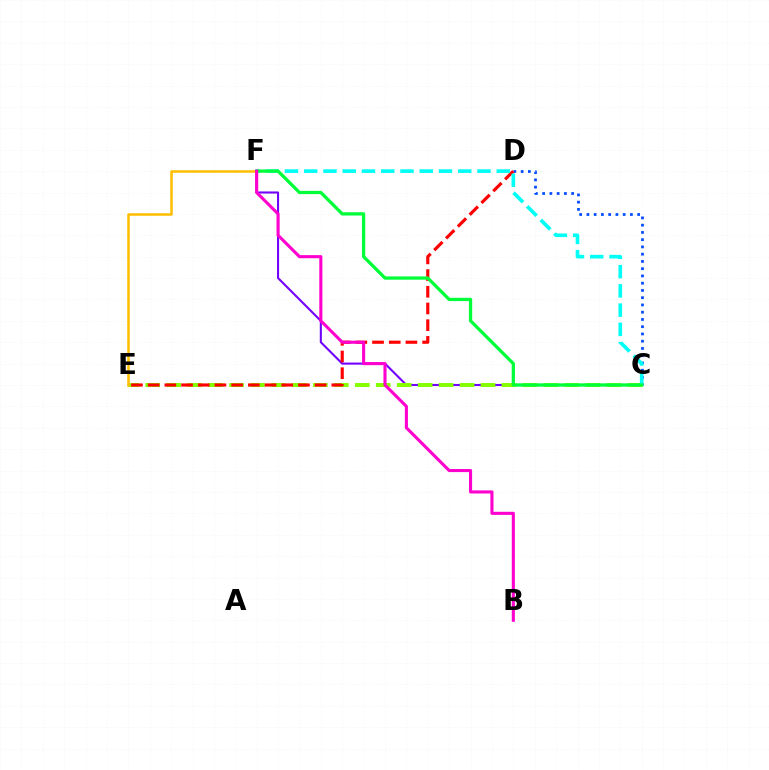{('C', 'D'): [{'color': '#004bff', 'line_style': 'dotted', 'thickness': 1.97}], ('C', 'F'): [{'color': '#7200ff', 'line_style': 'solid', 'thickness': 1.5}, {'color': '#00fff6', 'line_style': 'dashed', 'thickness': 2.62}, {'color': '#00ff39', 'line_style': 'solid', 'thickness': 2.36}], ('C', 'E'): [{'color': '#84ff00', 'line_style': 'dashed', 'thickness': 2.85}], ('E', 'F'): [{'color': '#ffbd00', 'line_style': 'solid', 'thickness': 1.82}], ('D', 'E'): [{'color': '#ff0000', 'line_style': 'dashed', 'thickness': 2.27}], ('B', 'F'): [{'color': '#ff00cf', 'line_style': 'solid', 'thickness': 2.22}]}